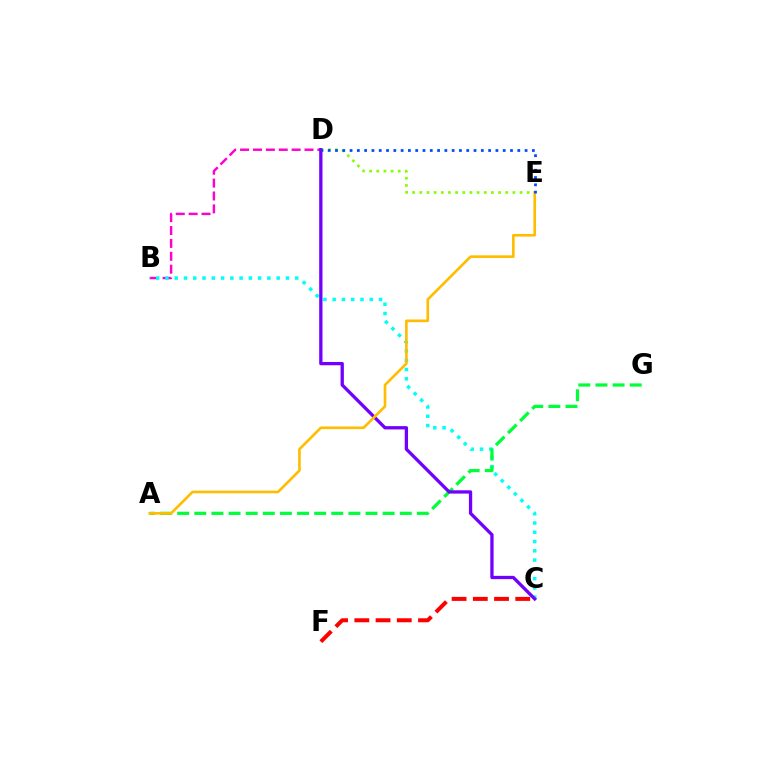{('B', 'D'): [{'color': '#ff00cf', 'line_style': 'dashed', 'thickness': 1.75}], ('B', 'C'): [{'color': '#00fff6', 'line_style': 'dotted', 'thickness': 2.52}], ('A', 'G'): [{'color': '#00ff39', 'line_style': 'dashed', 'thickness': 2.33}], ('D', 'E'): [{'color': '#84ff00', 'line_style': 'dotted', 'thickness': 1.95}, {'color': '#004bff', 'line_style': 'dotted', 'thickness': 1.98}], ('C', 'F'): [{'color': '#ff0000', 'line_style': 'dashed', 'thickness': 2.88}], ('C', 'D'): [{'color': '#7200ff', 'line_style': 'solid', 'thickness': 2.37}], ('A', 'E'): [{'color': '#ffbd00', 'line_style': 'solid', 'thickness': 1.9}]}